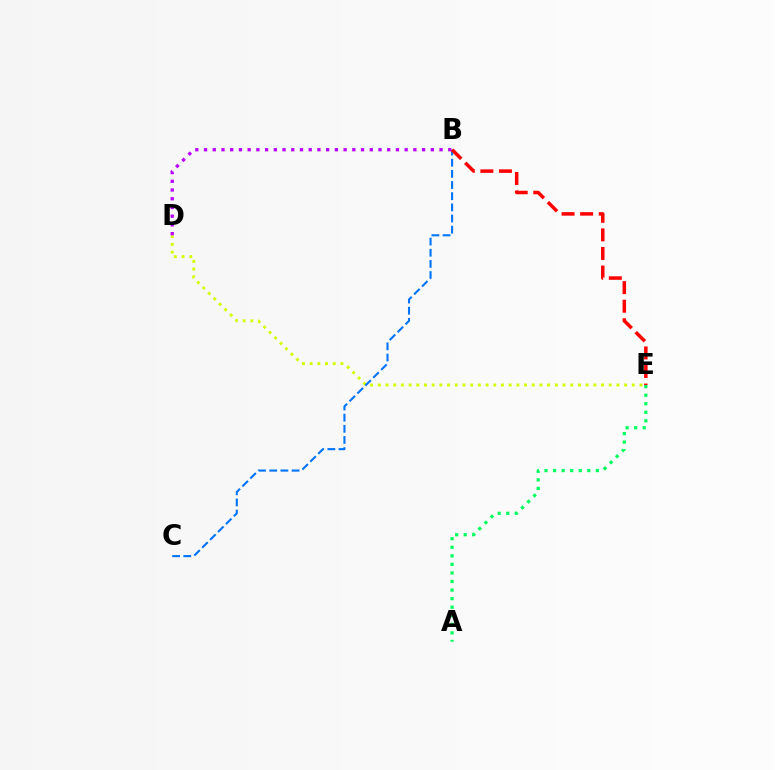{('D', 'E'): [{'color': '#d1ff00', 'line_style': 'dotted', 'thickness': 2.09}], ('B', 'C'): [{'color': '#0074ff', 'line_style': 'dashed', 'thickness': 1.52}], ('B', 'D'): [{'color': '#b900ff', 'line_style': 'dotted', 'thickness': 2.37}], ('A', 'E'): [{'color': '#00ff5c', 'line_style': 'dotted', 'thickness': 2.33}], ('B', 'E'): [{'color': '#ff0000', 'line_style': 'dashed', 'thickness': 2.52}]}